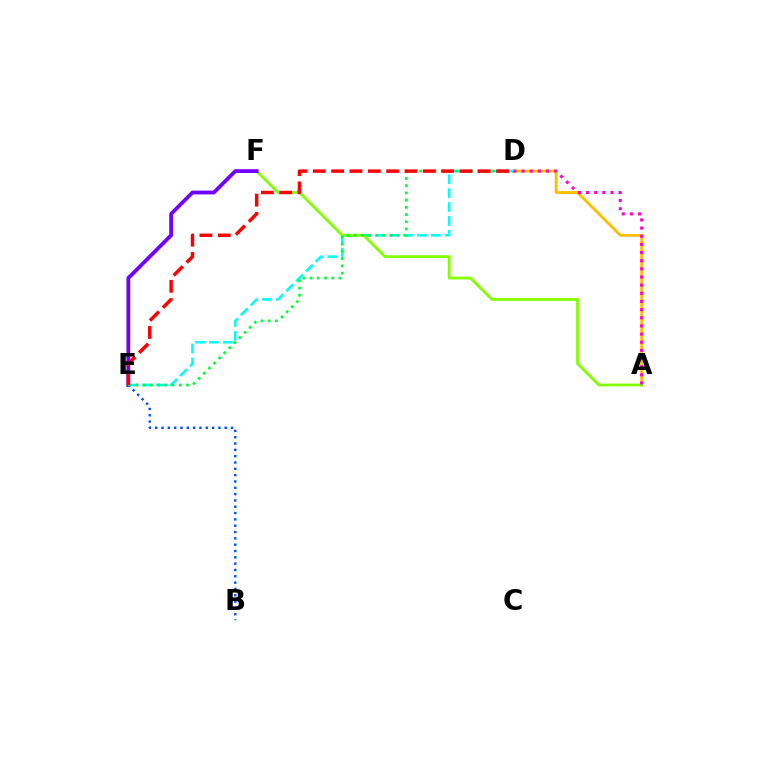{('B', 'E'): [{'color': '#004bff', 'line_style': 'dotted', 'thickness': 1.72}], ('A', 'D'): [{'color': '#ffbd00', 'line_style': 'solid', 'thickness': 2.03}, {'color': '#ff00cf', 'line_style': 'dotted', 'thickness': 2.22}], ('D', 'E'): [{'color': '#00fff6', 'line_style': 'dashed', 'thickness': 1.88}, {'color': '#00ff39', 'line_style': 'dotted', 'thickness': 1.96}, {'color': '#ff0000', 'line_style': 'dashed', 'thickness': 2.49}], ('A', 'F'): [{'color': '#84ff00', 'line_style': 'solid', 'thickness': 2.02}], ('E', 'F'): [{'color': '#7200ff', 'line_style': 'solid', 'thickness': 2.74}]}